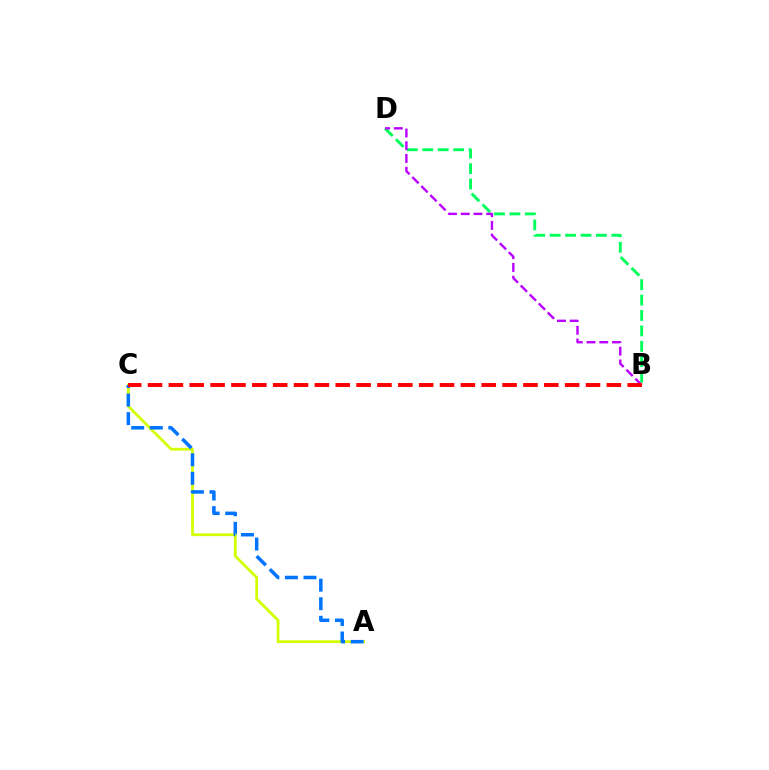{('B', 'D'): [{'color': '#00ff5c', 'line_style': 'dashed', 'thickness': 2.09}, {'color': '#b900ff', 'line_style': 'dashed', 'thickness': 1.73}], ('A', 'C'): [{'color': '#d1ff00', 'line_style': 'solid', 'thickness': 2.0}, {'color': '#0074ff', 'line_style': 'dashed', 'thickness': 2.52}], ('B', 'C'): [{'color': '#ff0000', 'line_style': 'dashed', 'thickness': 2.83}]}